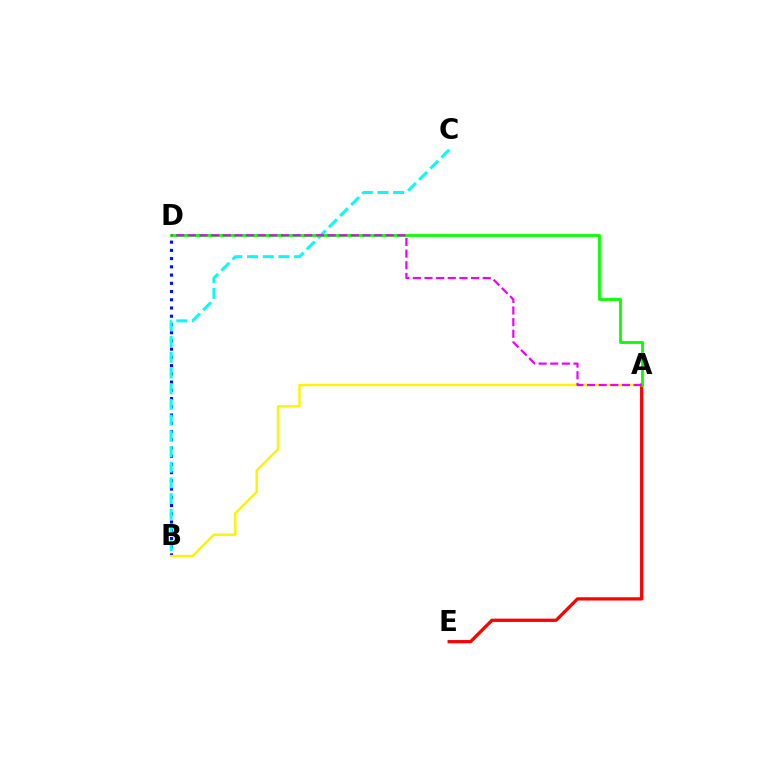{('B', 'D'): [{'color': '#0010ff', 'line_style': 'dotted', 'thickness': 2.24}], ('A', 'E'): [{'color': '#ff0000', 'line_style': 'solid', 'thickness': 2.35}], ('B', 'C'): [{'color': '#00fff6', 'line_style': 'dashed', 'thickness': 2.13}], ('A', 'B'): [{'color': '#fcf500', 'line_style': 'solid', 'thickness': 1.75}], ('A', 'D'): [{'color': '#08ff00', 'line_style': 'solid', 'thickness': 2.02}, {'color': '#ee00ff', 'line_style': 'dashed', 'thickness': 1.58}]}